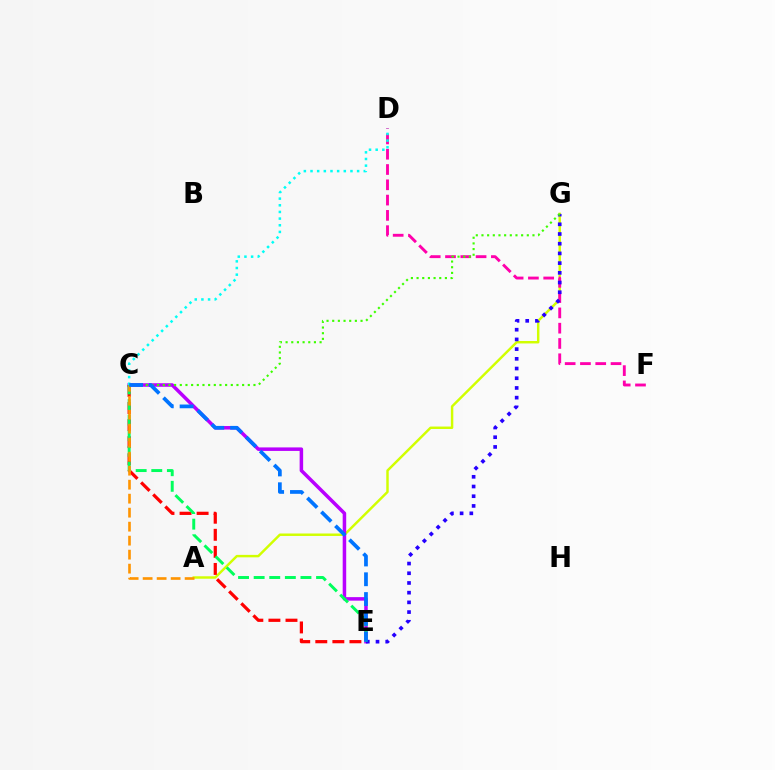{('A', 'G'): [{'color': '#d1ff00', 'line_style': 'solid', 'thickness': 1.77}], ('D', 'F'): [{'color': '#ff00ac', 'line_style': 'dashed', 'thickness': 2.08}], ('C', 'E'): [{'color': '#b900ff', 'line_style': 'solid', 'thickness': 2.53}, {'color': '#ff0000', 'line_style': 'dashed', 'thickness': 2.32}, {'color': '#00ff5c', 'line_style': 'dashed', 'thickness': 2.12}, {'color': '#0074ff', 'line_style': 'dashed', 'thickness': 2.69}], ('E', 'G'): [{'color': '#2500ff', 'line_style': 'dotted', 'thickness': 2.64}], ('C', 'G'): [{'color': '#3dff00', 'line_style': 'dotted', 'thickness': 1.54}], ('A', 'C'): [{'color': '#ff9400', 'line_style': 'dashed', 'thickness': 1.9}], ('C', 'D'): [{'color': '#00fff6', 'line_style': 'dotted', 'thickness': 1.81}]}